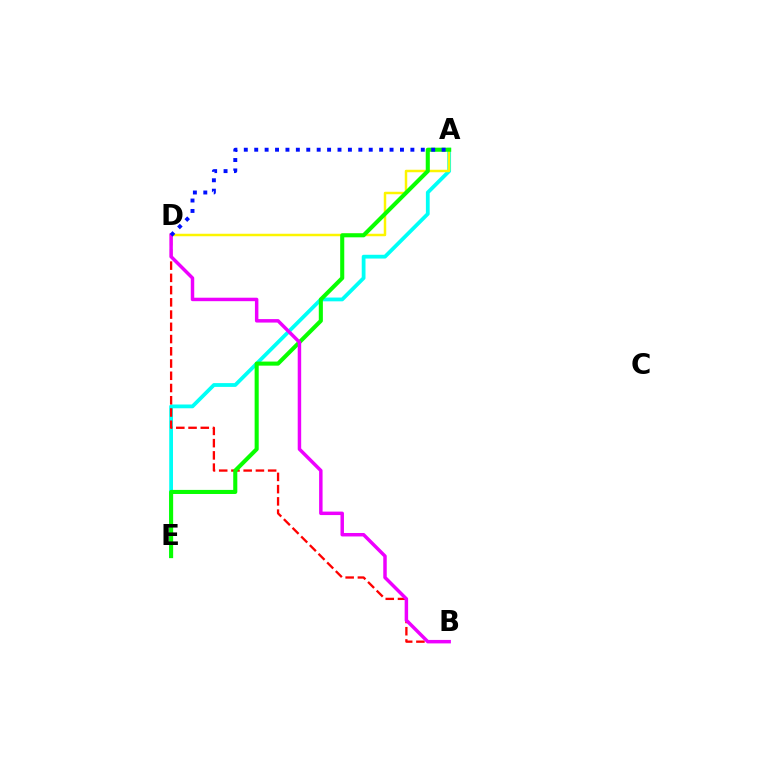{('A', 'E'): [{'color': '#00fff6', 'line_style': 'solid', 'thickness': 2.72}, {'color': '#08ff00', 'line_style': 'solid', 'thickness': 2.94}], ('A', 'D'): [{'color': '#fcf500', 'line_style': 'solid', 'thickness': 1.79}, {'color': '#0010ff', 'line_style': 'dotted', 'thickness': 2.83}], ('B', 'D'): [{'color': '#ff0000', 'line_style': 'dashed', 'thickness': 1.66}, {'color': '#ee00ff', 'line_style': 'solid', 'thickness': 2.5}]}